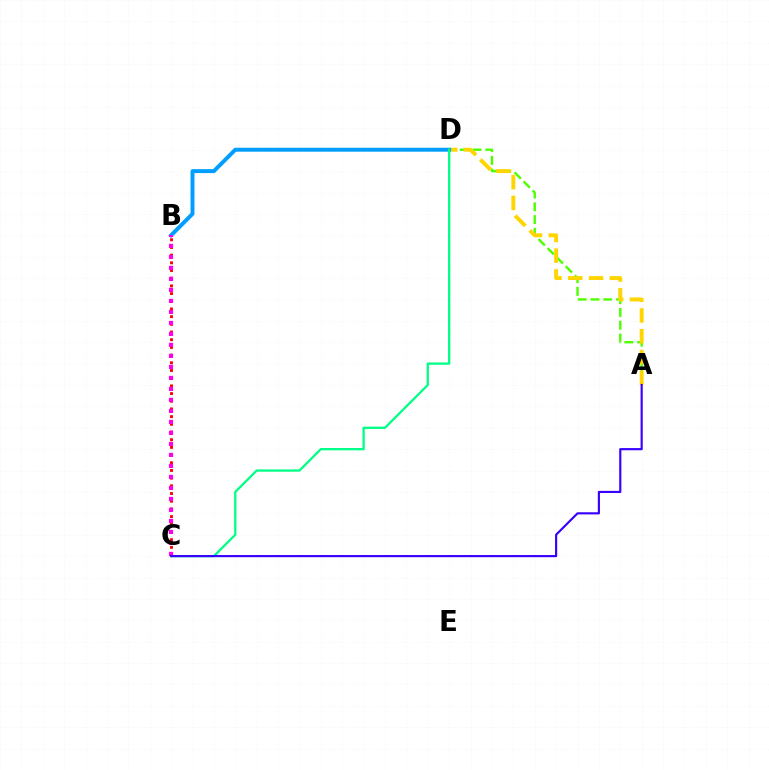{('A', 'D'): [{'color': '#4fff00', 'line_style': 'dashed', 'thickness': 1.74}, {'color': '#ffd500', 'line_style': 'dashed', 'thickness': 2.82}], ('B', 'C'): [{'color': '#ff0000', 'line_style': 'dotted', 'thickness': 2.09}, {'color': '#ff00ed', 'line_style': 'dotted', 'thickness': 2.99}], ('B', 'D'): [{'color': '#009eff', 'line_style': 'solid', 'thickness': 2.84}], ('C', 'D'): [{'color': '#00ff86', 'line_style': 'solid', 'thickness': 1.64}], ('A', 'C'): [{'color': '#3700ff', 'line_style': 'solid', 'thickness': 1.55}]}